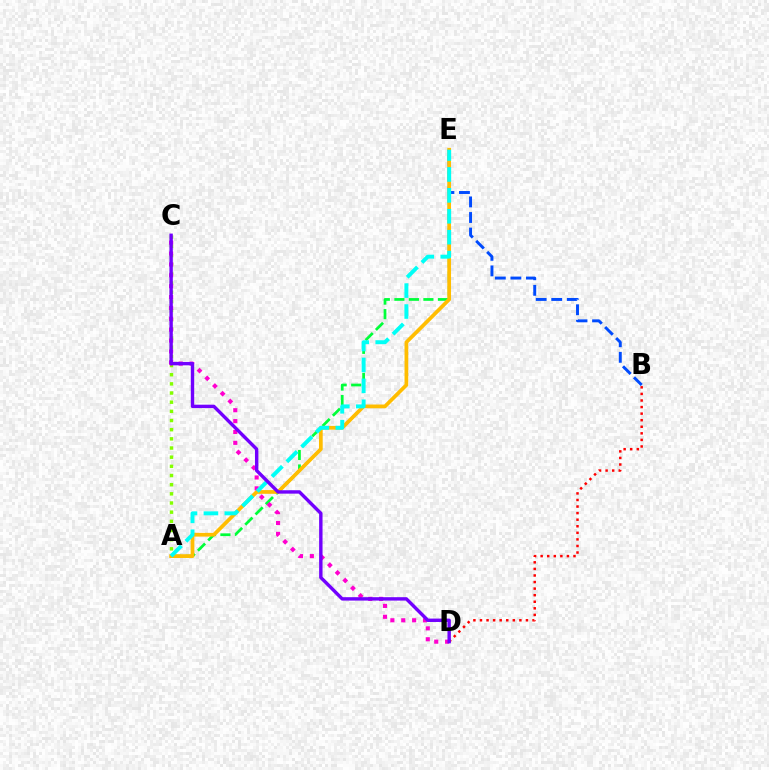{('A', 'E'): [{'color': '#00ff39', 'line_style': 'dashed', 'thickness': 1.97}, {'color': '#ffbd00', 'line_style': 'solid', 'thickness': 2.69}, {'color': '#00fff6', 'line_style': 'dashed', 'thickness': 2.84}], ('B', 'E'): [{'color': '#004bff', 'line_style': 'dashed', 'thickness': 2.11}], ('A', 'C'): [{'color': '#84ff00', 'line_style': 'dotted', 'thickness': 2.49}], ('C', 'D'): [{'color': '#ff00cf', 'line_style': 'dotted', 'thickness': 2.95}, {'color': '#7200ff', 'line_style': 'solid', 'thickness': 2.45}], ('B', 'D'): [{'color': '#ff0000', 'line_style': 'dotted', 'thickness': 1.79}]}